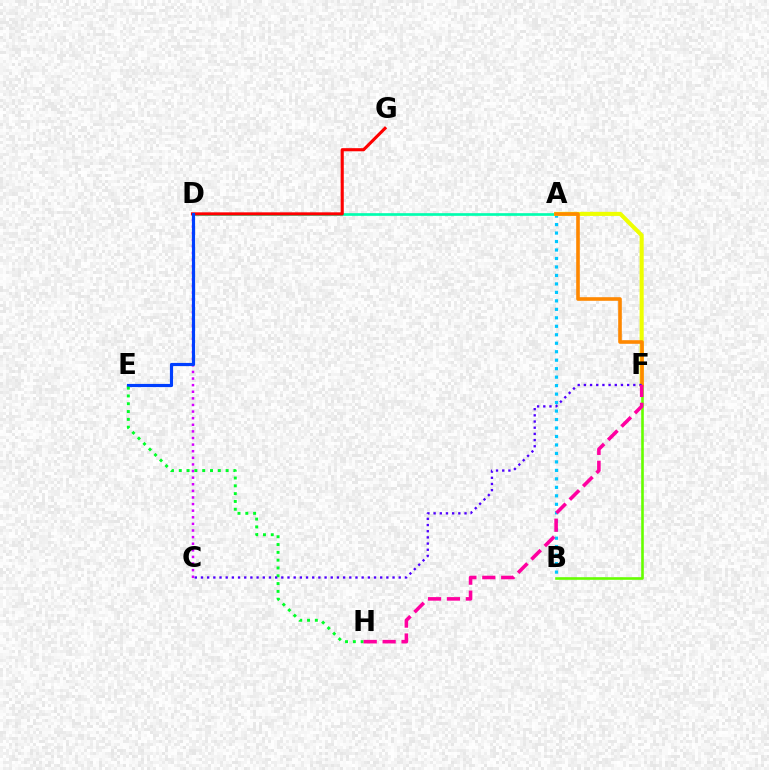{('A', 'D'): [{'color': '#00ffaf', 'line_style': 'solid', 'thickness': 1.93}], ('A', 'B'): [{'color': '#00c7ff', 'line_style': 'dotted', 'thickness': 2.3}], ('D', 'G'): [{'color': '#ff0000', 'line_style': 'solid', 'thickness': 2.24}], ('B', 'F'): [{'color': '#66ff00', 'line_style': 'solid', 'thickness': 1.88}], ('C', 'D'): [{'color': '#d600ff', 'line_style': 'dotted', 'thickness': 1.8}], ('A', 'F'): [{'color': '#eeff00', 'line_style': 'solid', 'thickness': 2.94}, {'color': '#ff8800', 'line_style': 'solid', 'thickness': 2.6}], ('D', 'E'): [{'color': '#003fff', 'line_style': 'solid', 'thickness': 2.28}], ('E', 'H'): [{'color': '#00ff27', 'line_style': 'dotted', 'thickness': 2.12}], ('C', 'F'): [{'color': '#4f00ff', 'line_style': 'dotted', 'thickness': 1.68}], ('F', 'H'): [{'color': '#ff00a0', 'line_style': 'dashed', 'thickness': 2.57}]}